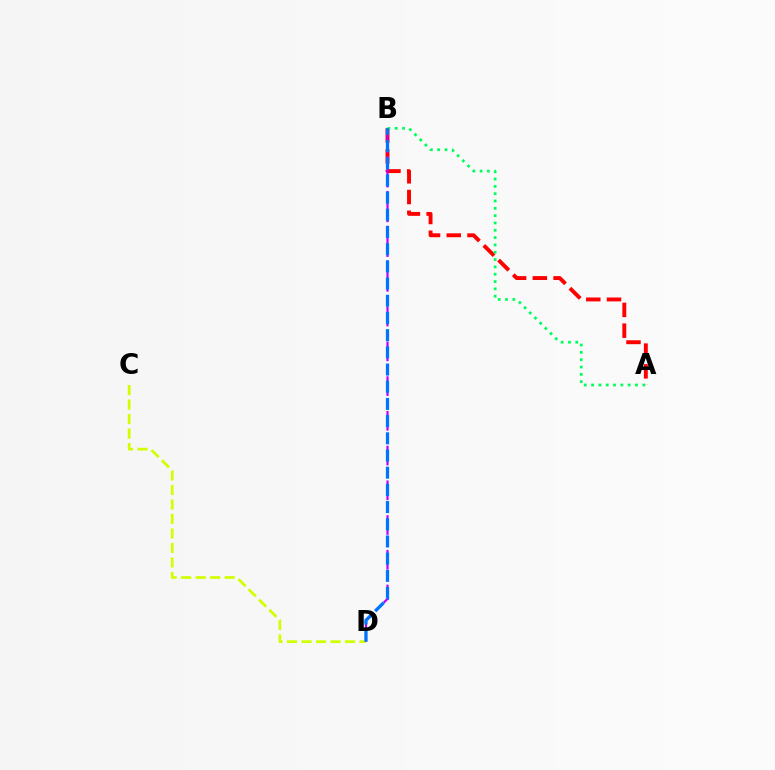{('A', 'B'): [{'color': '#ff0000', 'line_style': 'dashed', 'thickness': 2.82}, {'color': '#00ff5c', 'line_style': 'dotted', 'thickness': 1.99}], ('C', 'D'): [{'color': '#d1ff00', 'line_style': 'dashed', 'thickness': 1.97}], ('B', 'D'): [{'color': '#b900ff', 'line_style': 'dashed', 'thickness': 1.57}, {'color': '#0074ff', 'line_style': 'dashed', 'thickness': 2.34}]}